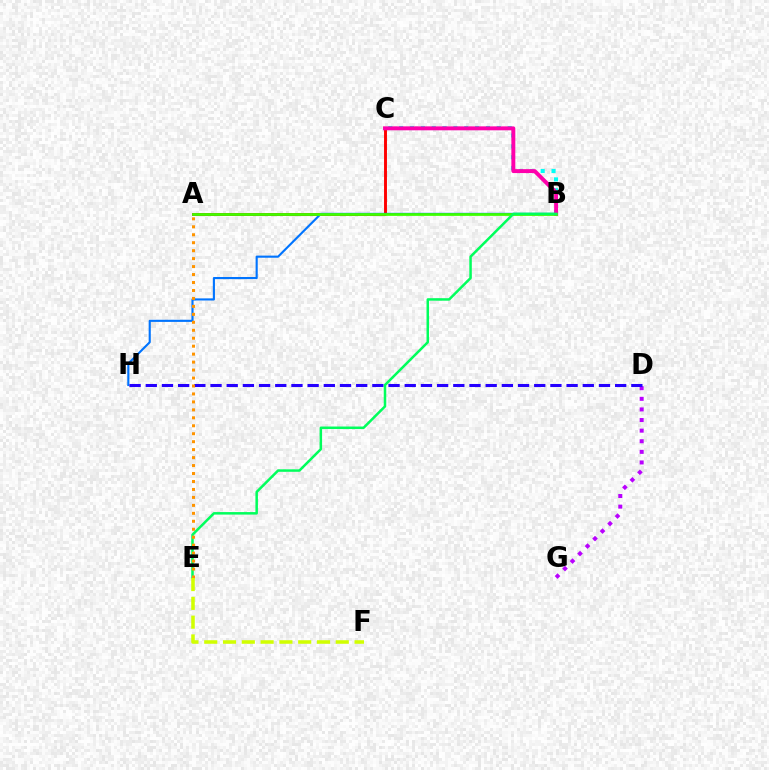{('A', 'C'): [{'color': '#ff0000', 'line_style': 'solid', 'thickness': 2.1}], ('B', 'C'): [{'color': '#00fff6', 'line_style': 'dotted', 'thickness': 2.95}, {'color': '#ff00ac', 'line_style': 'solid', 'thickness': 2.84}], ('B', 'H'): [{'color': '#0074ff', 'line_style': 'solid', 'thickness': 1.53}], ('A', 'B'): [{'color': '#3dff00', 'line_style': 'solid', 'thickness': 1.99}], ('D', 'G'): [{'color': '#b900ff', 'line_style': 'dotted', 'thickness': 2.88}], ('D', 'H'): [{'color': '#2500ff', 'line_style': 'dashed', 'thickness': 2.2}], ('B', 'E'): [{'color': '#00ff5c', 'line_style': 'solid', 'thickness': 1.81}], ('A', 'E'): [{'color': '#ff9400', 'line_style': 'dotted', 'thickness': 2.16}], ('E', 'F'): [{'color': '#d1ff00', 'line_style': 'dashed', 'thickness': 2.55}]}